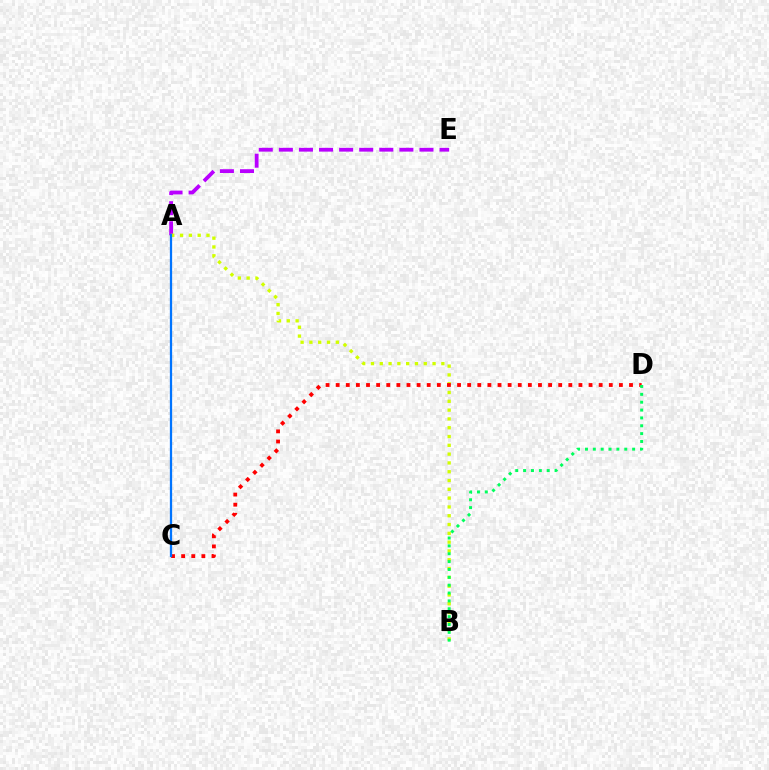{('A', 'E'): [{'color': '#b900ff', 'line_style': 'dashed', 'thickness': 2.73}], ('A', 'B'): [{'color': '#d1ff00', 'line_style': 'dotted', 'thickness': 2.39}], ('C', 'D'): [{'color': '#ff0000', 'line_style': 'dotted', 'thickness': 2.75}], ('B', 'D'): [{'color': '#00ff5c', 'line_style': 'dotted', 'thickness': 2.14}], ('A', 'C'): [{'color': '#0074ff', 'line_style': 'solid', 'thickness': 1.63}]}